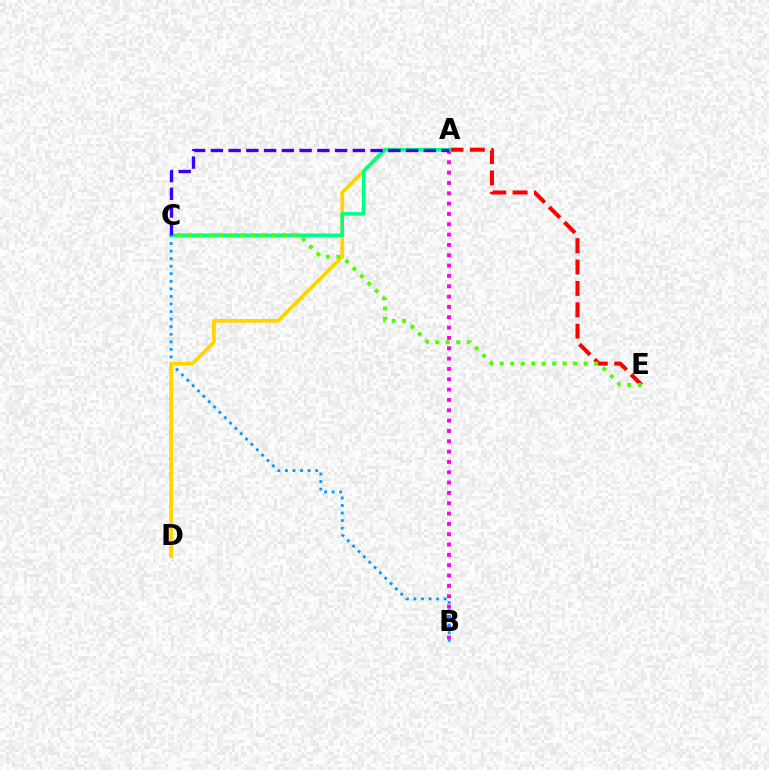{('A', 'B'): [{'color': '#ff00ed', 'line_style': 'dotted', 'thickness': 2.81}], ('B', 'C'): [{'color': '#009eff', 'line_style': 'dotted', 'thickness': 2.05}], ('A', 'E'): [{'color': '#ff0000', 'line_style': 'dashed', 'thickness': 2.9}], ('A', 'D'): [{'color': '#ffd500', 'line_style': 'solid', 'thickness': 2.68}], ('A', 'C'): [{'color': '#00ff86', 'line_style': 'solid', 'thickness': 2.55}, {'color': '#3700ff', 'line_style': 'dashed', 'thickness': 2.41}], ('C', 'E'): [{'color': '#4fff00', 'line_style': 'dotted', 'thickness': 2.85}]}